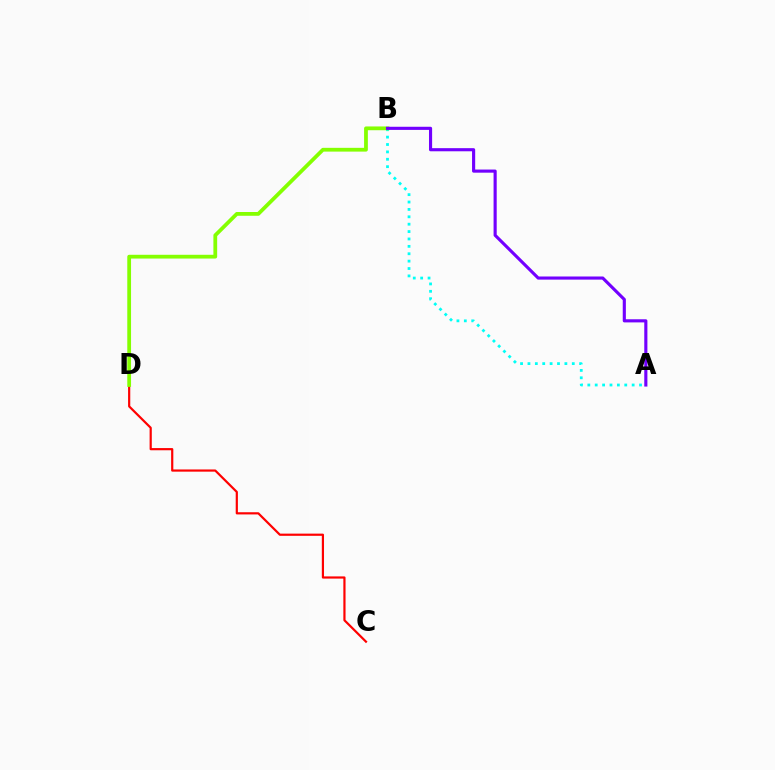{('A', 'B'): [{'color': '#00fff6', 'line_style': 'dotted', 'thickness': 2.01}, {'color': '#7200ff', 'line_style': 'solid', 'thickness': 2.25}], ('C', 'D'): [{'color': '#ff0000', 'line_style': 'solid', 'thickness': 1.58}], ('B', 'D'): [{'color': '#84ff00', 'line_style': 'solid', 'thickness': 2.71}]}